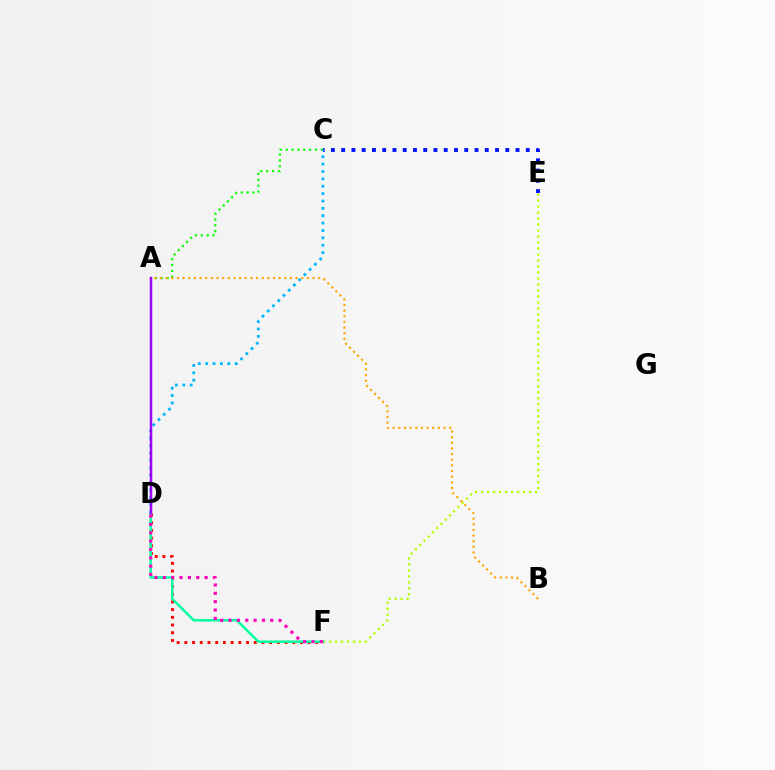{('D', 'F'): [{'color': '#ff0000', 'line_style': 'dotted', 'thickness': 2.09}, {'color': '#00ff9d', 'line_style': 'solid', 'thickness': 1.75}, {'color': '#ff00bd', 'line_style': 'dotted', 'thickness': 2.27}], ('A', 'C'): [{'color': '#08ff00', 'line_style': 'dotted', 'thickness': 1.59}], ('C', 'E'): [{'color': '#0010ff', 'line_style': 'dotted', 'thickness': 2.79}], ('E', 'F'): [{'color': '#b3ff00', 'line_style': 'dotted', 'thickness': 1.63}], ('C', 'D'): [{'color': '#00b5ff', 'line_style': 'dotted', 'thickness': 2.0}], ('A', 'D'): [{'color': '#9b00ff', 'line_style': 'solid', 'thickness': 1.79}], ('A', 'B'): [{'color': '#ffa500', 'line_style': 'dotted', 'thickness': 1.54}]}